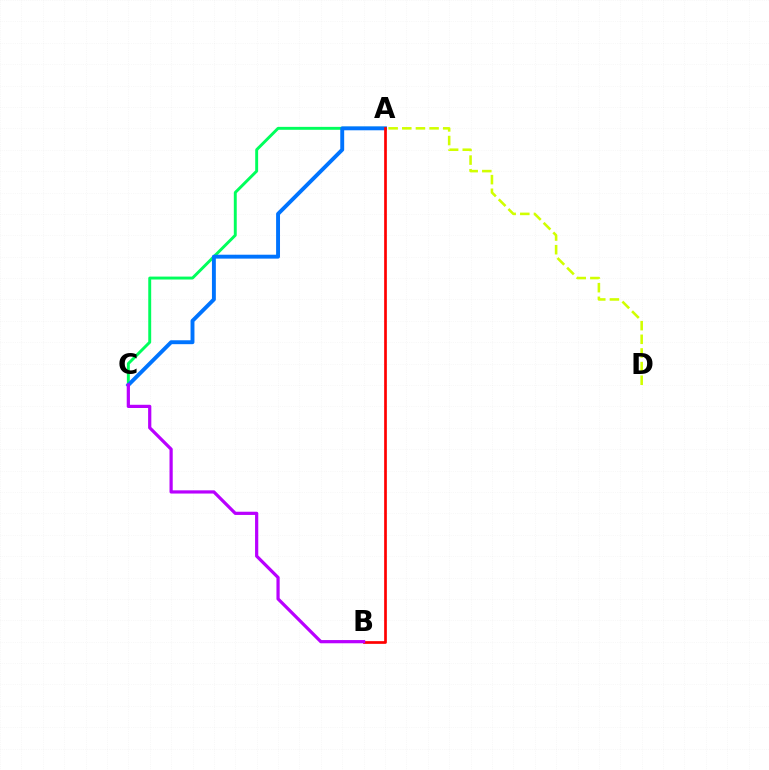{('A', 'C'): [{'color': '#00ff5c', 'line_style': 'solid', 'thickness': 2.1}, {'color': '#0074ff', 'line_style': 'solid', 'thickness': 2.81}], ('A', 'B'): [{'color': '#ff0000', 'line_style': 'solid', 'thickness': 1.95}], ('A', 'D'): [{'color': '#d1ff00', 'line_style': 'dashed', 'thickness': 1.85}], ('B', 'C'): [{'color': '#b900ff', 'line_style': 'solid', 'thickness': 2.31}]}